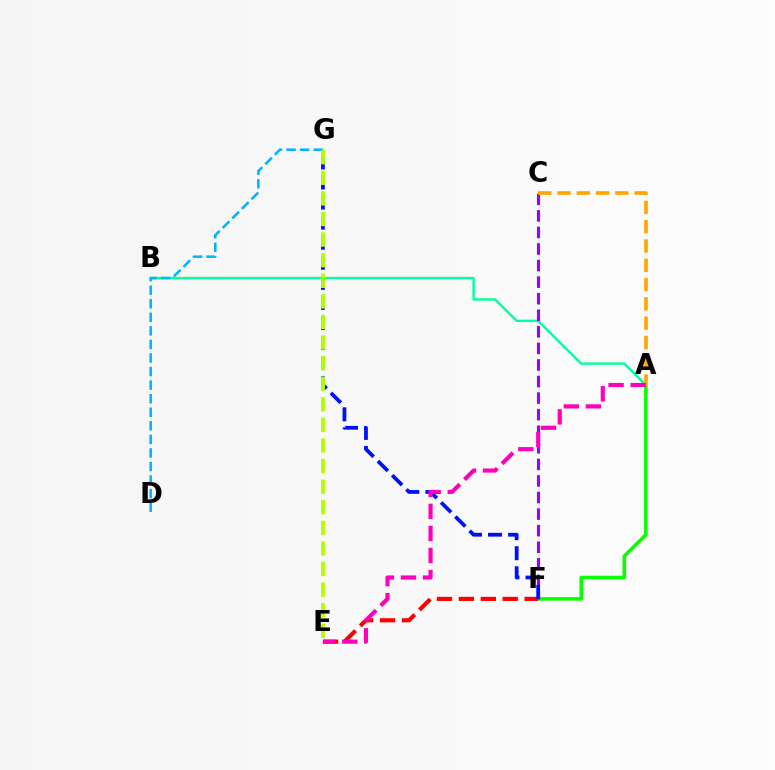{('A', 'F'): [{'color': '#08ff00', 'line_style': 'solid', 'thickness': 2.56}], ('E', 'F'): [{'color': '#ff0000', 'line_style': 'dashed', 'thickness': 2.98}], ('A', 'B'): [{'color': '#00ff9d', 'line_style': 'solid', 'thickness': 1.73}], ('C', 'F'): [{'color': '#9b00ff', 'line_style': 'dashed', 'thickness': 2.25}], ('D', 'G'): [{'color': '#00b5ff', 'line_style': 'dashed', 'thickness': 1.84}], ('F', 'G'): [{'color': '#0010ff', 'line_style': 'dashed', 'thickness': 2.73}], ('A', 'C'): [{'color': '#ffa500', 'line_style': 'dashed', 'thickness': 2.62}], ('E', 'G'): [{'color': '#b3ff00', 'line_style': 'dashed', 'thickness': 2.8}], ('A', 'E'): [{'color': '#ff00bd', 'line_style': 'dashed', 'thickness': 3.0}]}